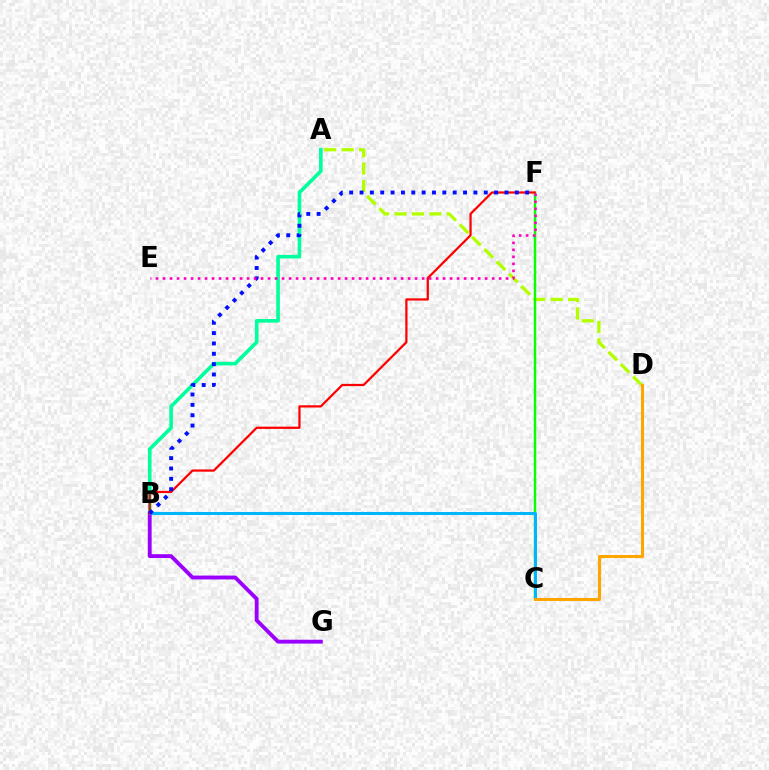{('A', 'B'): [{'color': '#00ff9d', 'line_style': 'solid', 'thickness': 2.6}], ('A', 'D'): [{'color': '#b3ff00', 'line_style': 'dashed', 'thickness': 2.37}], ('C', 'F'): [{'color': '#08ff00', 'line_style': 'solid', 'thickness': 1.76}], ('B', 'G'): [{'color': '#9b00ff', 'line_style': 'solid', 'thickness': 2.78}], ('B', 'C'): [{'color': '#00b5ff', 'line_style': 'solid', 'thickness': 2.15}], ('C', 'D'): [{'color': '#ffa500', 'line_style': 'solid', 'thickness': 2.19}], ('B', 'F'): [{'color': '#ff0000', 'line_style': 'solid', 'thickness': 1.61}, {'color': '#0010ff', 'line_style': 'dotted', 'thickness': 2.81}], ('E', 'F'): [{'color': '#ff00bd', 'line_style': 'dotted', 'thickness': 1.9}]}